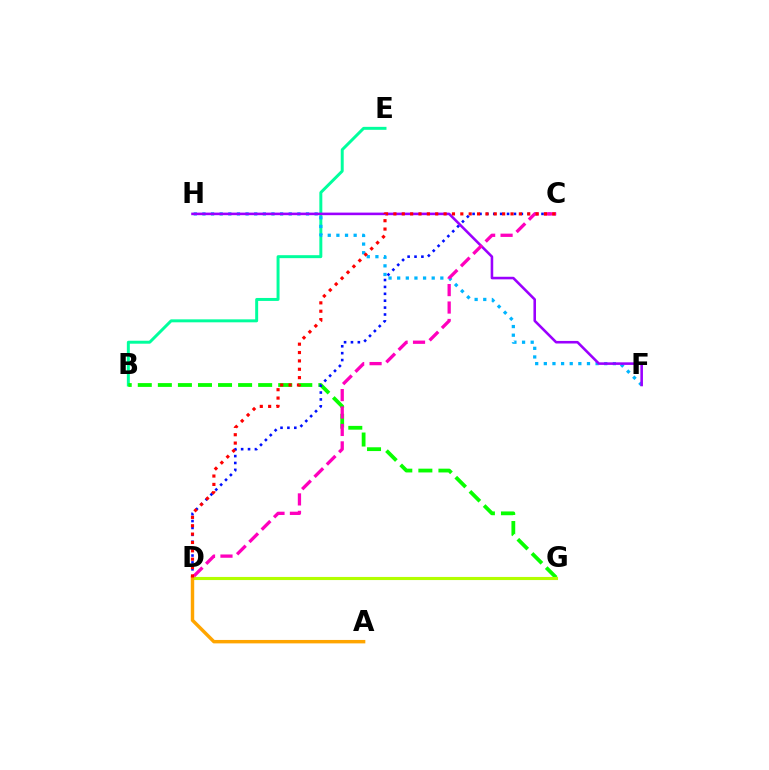{('B', 'E'): [{'color': '#00ff9d', 'line_style': 'solid', 'thickness': 2.13}], ('B', 'G'): [{'color': '#08ff00', 'line_style': 'dashed', 'thickness': 2.73}], ('F', 'H'): [{'color': '#00b5ff', 'line_style': 'dotted', 'thickness': 2.34}, {'color': '#9b00ff', 'line_style': 'solid', 'thickness': 1.85}], ('D', 'G'): [{'color': '#b3ff00', 'line_style': 'solid', 'thickness': 2.24}], ('C', 'D'): [{'color': '#0010ff', 'line_style': 'dotted', 'thickness': 1.87}, {'color': '#ff00bd', 'line_style': 'dashed', 'thickness': 2.37}, {'color': '#ff0000', 'line_style': 'dotted', 'thickness': 2.27}], ('A', 'D'): [{'color': '#ffa500', 'line_style': 'solid', 'thickness': 2.47}]}